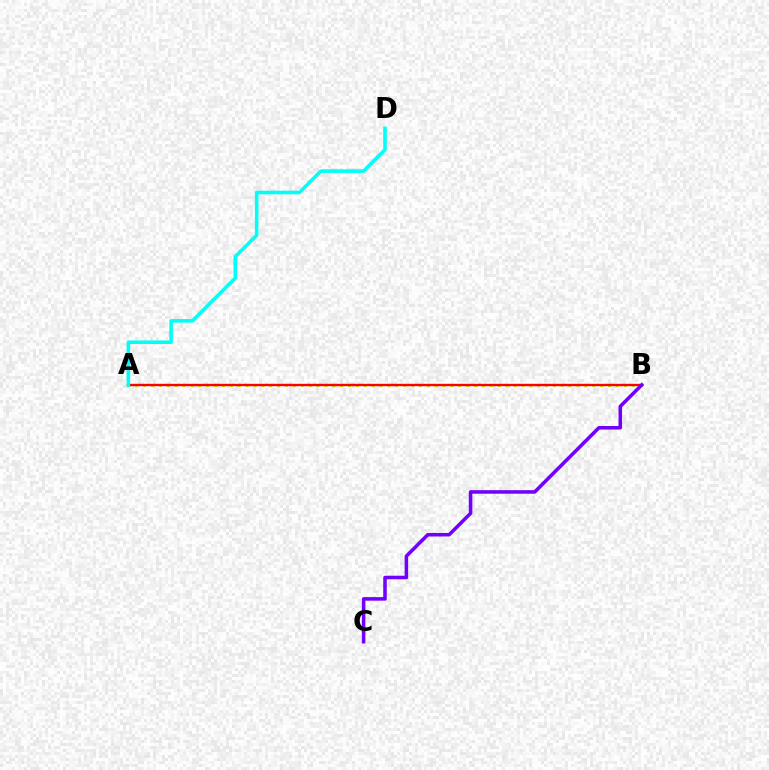{('A', 'B'): [{'color': '#84ff00', 'line_style': 'dotted', 'thickness': 2.14}, {'color': '#ff0000', 'line_style': 'solid', 'thickness': 1.72}], ('B', 'C'): [{'color': '#7200ff', 'line_style': 'solid', 'thickness': 2.55}], ('A', 'D'): [{'color': '#00fff6', 'line_style': 'solid', 'thickness': 2.57}]}